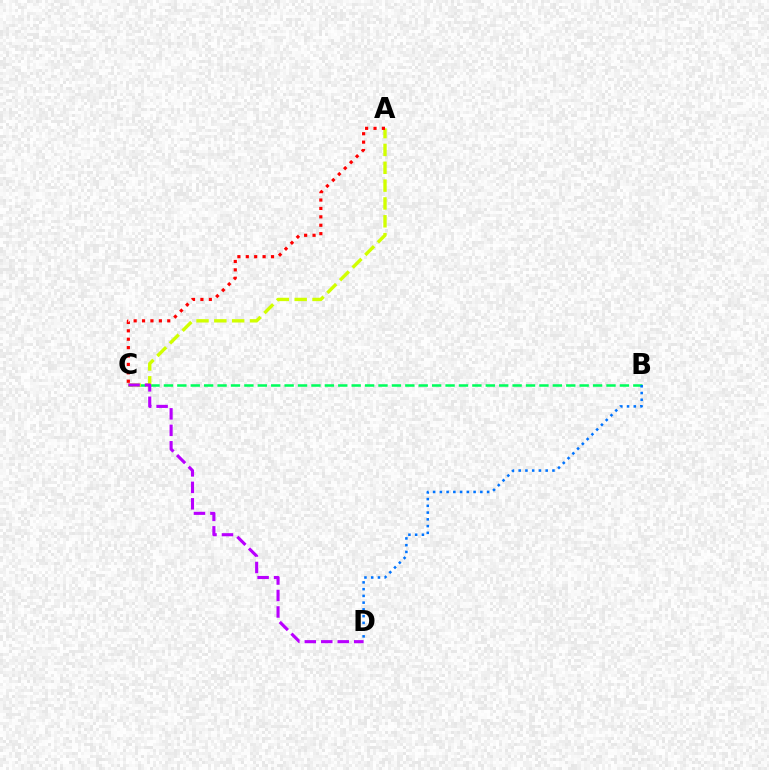{('B', 'C'): [{'color': '#00ff5c', 'line_style': 'dashed', 'thickness': 1.82}], ('A', 'C'): [{'color': '#d1ff00', 'line_style': 'dashed', 'thickness': 2.42}, {'color': '#ff0000', 'line_style': 'dotted', 'thickness': 2.28}], ('C', 'D'): [{'color': '#b900ff', 'line_style': 'dashed', 'thickness': 2.24}], ('B', 'D'): [{'color': '#0074ff', 'line_style': 'dotted', 'thickness': 1.83}]}